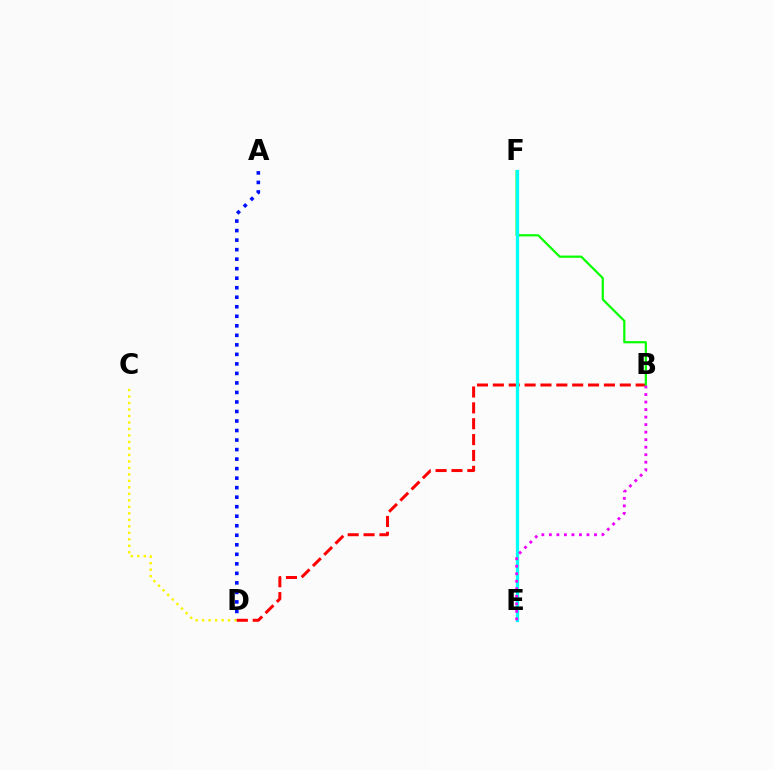{('A', 'D'): [{'color': '#0010ff', 'line_style': 'dotted', 'thickness': 2.59}], ('C', 'D'): [{'color': '#fcf500', 'line_style': 'dotted', 'thickness': 1.76}], ('B', 'D'): [{'color': '#ff0000', 'line_style': 'dashed', 'thickness': 2.16}], ('B', 'F'): [{'color': '#08ff00', 'line_style': 'solid', 'thickness': 1.59}], ('E', 'F'): [{'color': '#00fff6', 'line_style': 'solid', 'thickness': 2.34}], ('B', 'E'): [{'color': '#ee00ff', 'line_style': 'dotted', 'thickness': 2.04}]}